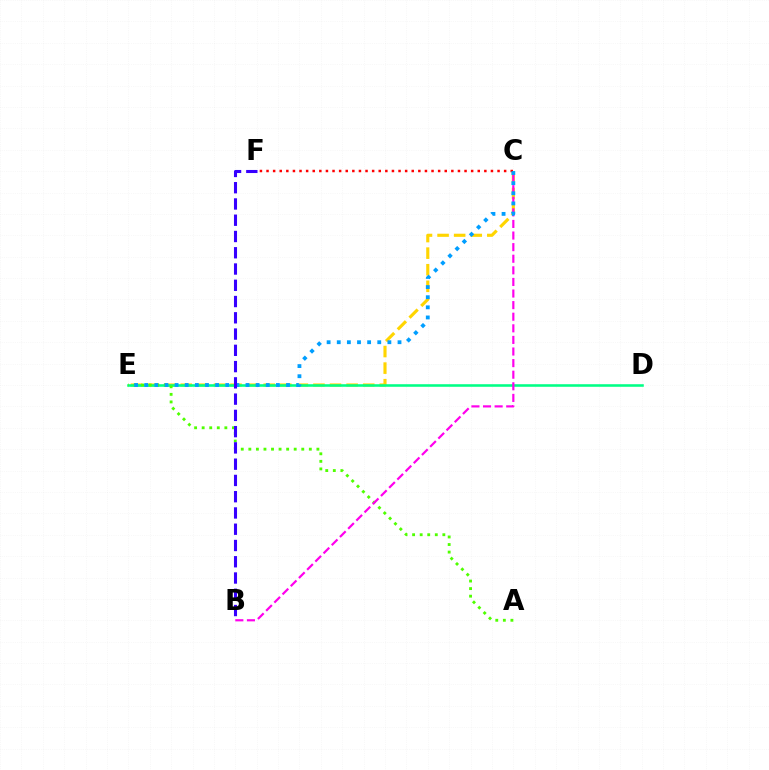{('C', 'E'): [{'color': '#ffd500', 'line_style': 'dashed', 'thickness': 2.25}, {'color': '#009eff', 'line_style': 'dotted', 'thickness': 2.75}], ('D', 'E'): [{'color': '#00ff86', 'line_style': 'solid', 'thickness': 1.85}], ('C', 'F'): [{'color': '#ff0000', 'line_style': 'dotted', 'thickness': 1.79}], ('A', 'E'): [{'color': '#4fff00', 'line_style': 'dotted', 'thickness': 2.05}], ('B', 'C'): [{'color': '#ff00ed', 'line_style': 'dashed', 'thickness': 1.58}], ('B', 'F'): [{'color': '#3700ff', 'line_style': 'dashed', 'thickness': 2.21}]}